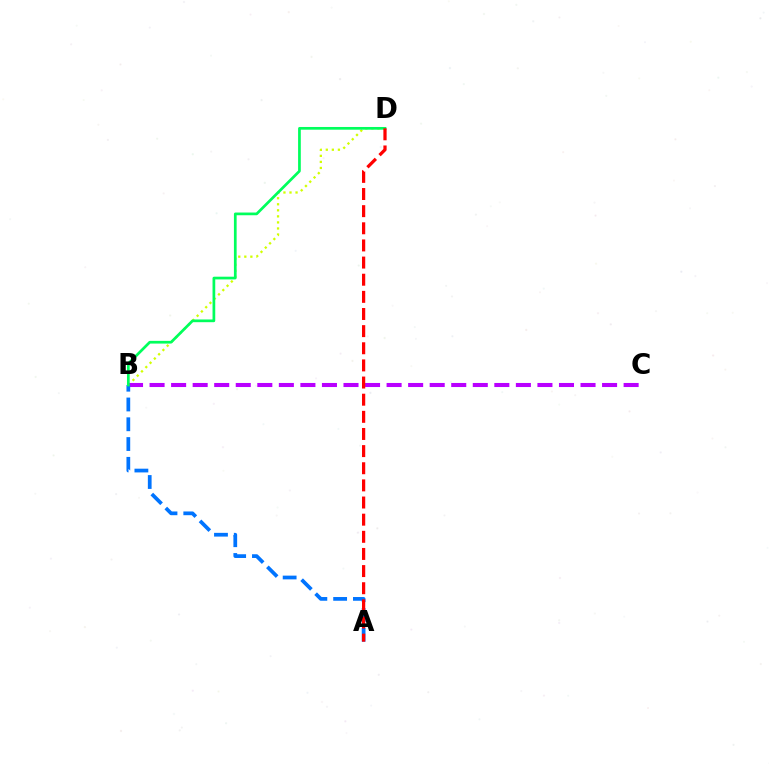{('B', 'D'): [{'color': '#d1ff00', 'line_style': 'dotted', 'thickness': 1.64}, {'color': '#00ff5c', 'line_style': 'solid', 'thickness': 1.95}], ('B', 'C'): [{'color': '#b900ff', 'line_style': 'dashed', 'thickness': 2.93}], ('A', 'B'): [{'color': '#0074ff', 'line_style': 'dashed', 'thickness': 2.69}], ('A', 'D'): [{'color': '#ff0000', 'line_style': 'dashed', 'thickness': 2.33}]}